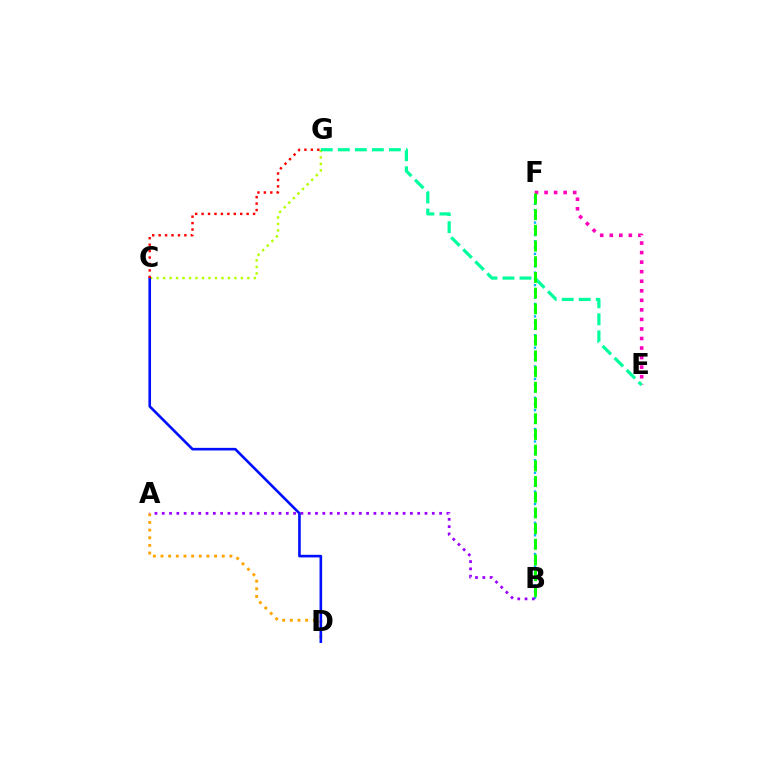{('A', 'D'): [{'color': '#ffa500', 'line_style': 'dotted', 'thickness': 2.08}], ('B', 'F'): [{'color': '#00b5ff', 'line_style': 'dotted', 'thickness': 1.7}, {'color': '#08ff00', 'line_style': 'dashed', 'thickness': 2.13}], ('C', 'G'): [{'color': '#b3ff00', 'line_style': 'dotted', 'thickness': 1.76}, {'color': '#ff0000', 'line_style': 'dotted', 'thickness': 1.75}], ('E', 'F'): [{'color': '#ff00bd', 'line_style': 'dotted', 'thickness': 2.59}], ('A', 'B'): [{'color': '#9b00ff', 'line_style': 'dotted', 'thickness': 1.98}], ('E', 'G'): [{'color': '#00ff9d', 'line_style': 'dashed', 'thickness': 2.31}], ('C', 'D'): [{'color': '#0010ff', 'line_style': 'solid', 'thickness': 1.89}]}